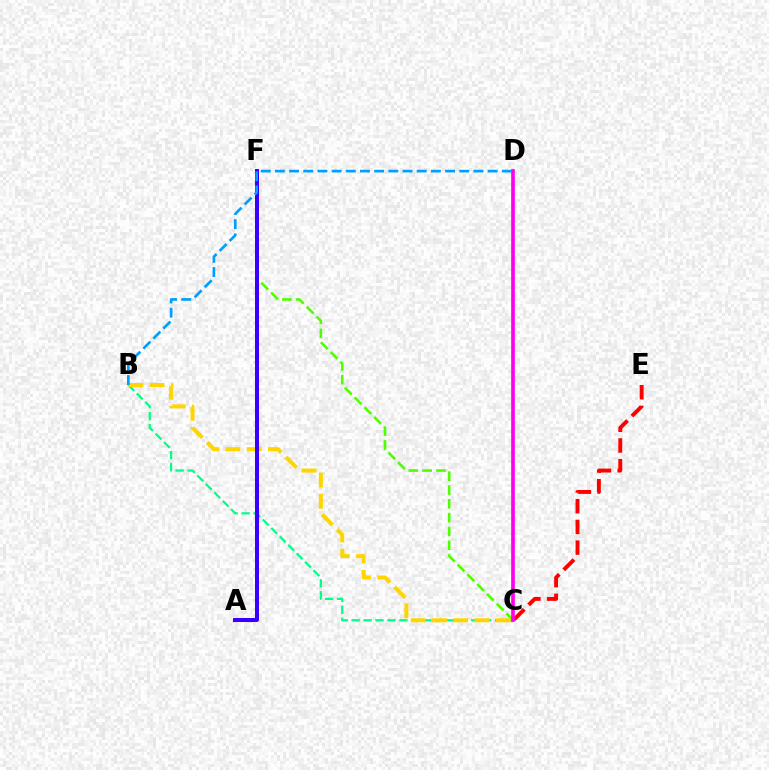{('C', 'F'): [{'color': '#4fff00', 'line_style': 'dashed', 'thickness': 1.88}], ('B', 'C'): [{'color': '#00ff86', 'line_style': 'dashed', 'thickness': 1.62}, {'color': '#ffd500', 'line_style': 'dashed', 'thickness': 2.89}], ('A', 'F'): [{'color': '#3700ff', 'line_style': 'solid', 'thickness': 2.9}], ('C', 'E'): [{'color': '#ff0000', 'line_style': 'dashed', 'thickness': 2.81}], ('C', 'D'): [{'color': '#ff00ed', 'line_style': 'solid', 'thickness': 2.63}], ('B', 'D'): [{'color': '#009eff', 'line_style': 'dashed', 'thickness': 1.93}]}